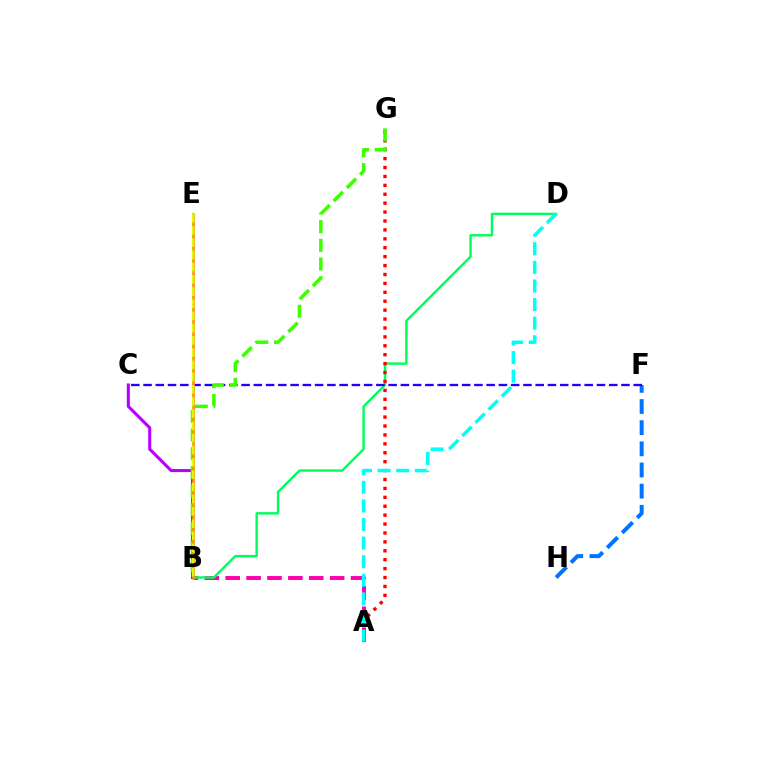{('A', 'B'): [{'color': '#ff00ac', 'line_style': 'dashed', 'thickness': 2.84}], ('B', 'D'): [{'color': '#00ff5c', 'line_style': 'solid', 'thickness': 1.74}], ('F', 'H'): [{'color': '#0074ff', 'line_style': 'dashed', 'thickness': 2.87}], ('A', 'G'): [{'color': '#ff0000', 'line_style': 'dotted', 'thickness': 2.42}], ('C', 'F'): [{'color': '#2500ff', 'line_style': 'dashed', 'thickness': 1.66}], ('A', 'D'): [{'color': '#00fff6', 'line_style': 'dashed', 'thickness': 2.53}], ('B', 'C'): [{'color': '#b900ff', 'line_style': 'solid', 'thickness': 2.21}], ('B', 'G'): [{'color': '#3dff00', 'line_style': 'dashed', 'thickness': 2.54}], ('B', 'E'): [{'color': '#ff9400', 'line_style': 'solid', 'thickness': 1.87}, {'color': '#d1ff00', 'line_style': 'dashed', 'thickness': 1.66}]}